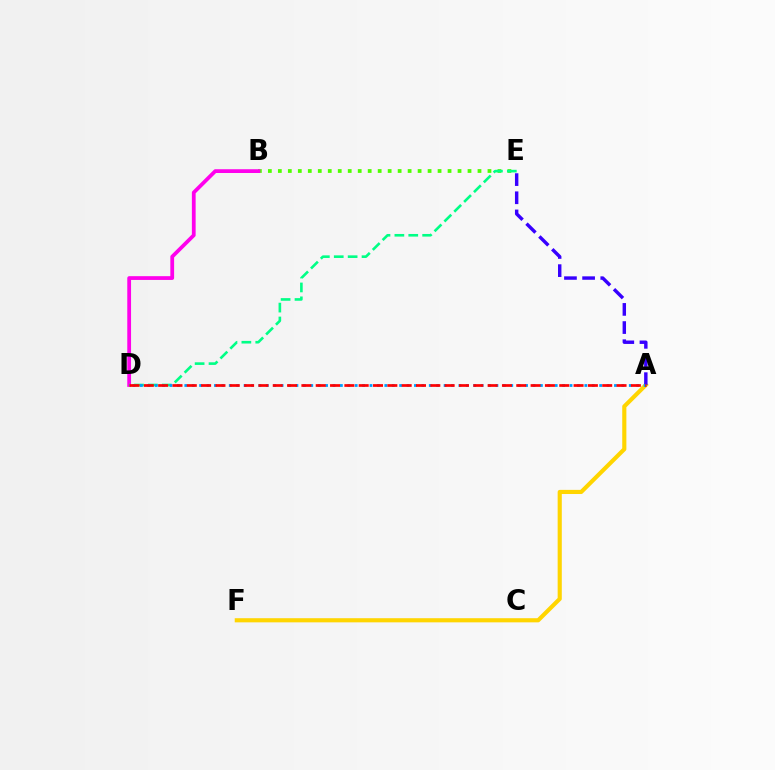{('B', 'E'): [{'color': '#4fff00', 'line_style': 'dotted', 'thickness': 2.71}], ('B', 'D'): [{'color': '#ff00ed', 'line_style': 'solid', 'thickness': 2.71}], ('A', 'F'): [{'color': '#ffd500', 'line_style': 'solid', 'thickness': 2.98}], ('D', 'E'): [{'color': '#00ff86', 'line_style': 'dashed', 'thickness': 1.89}], ('A', 'E'): [{'color': '#3700ff', 'line_style': 'dashed', 'thickness': 2.47}], ('A', 'D'): [{'color': '#009eff', 'line_style': 'dotted', 'thickness': 2.01}, {'color': '#ff0000', 'line_style': 'dashed', 'thickness': 1.95}]}